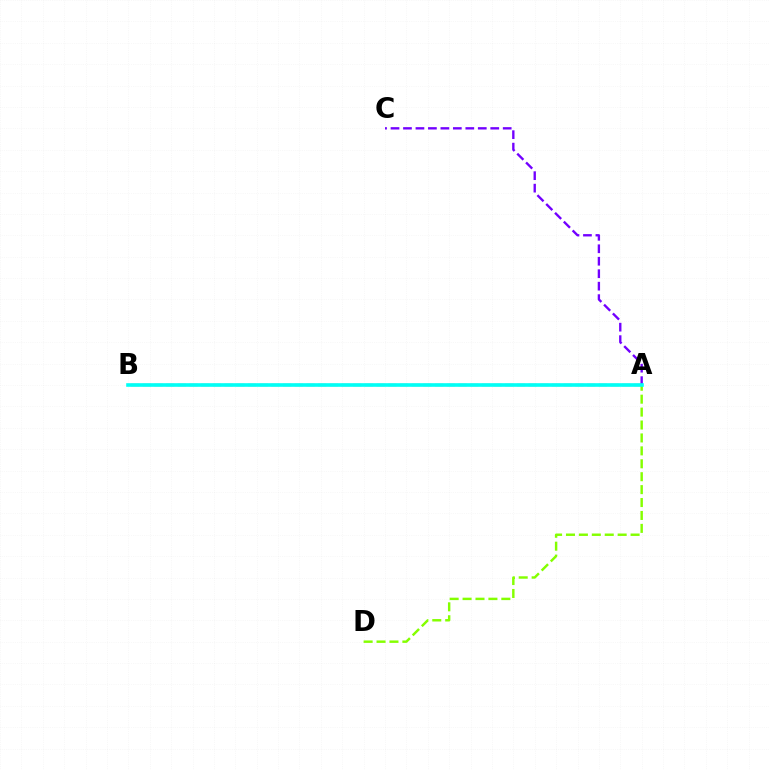{('A', 'C'): [{'color': '#7200ff', 'line_style': 'dashed', 'thickness': 1.69}], ('A', 'D'): [{'color': '#84ff00', 'line_style': 'dashed', 'thickness': 1.76}], ('A', 'B'): [{'color': '#ff0000', 'line_style': 'dashed', 'thickness': 1.59}, {'color': '#00fff6', 'line_style': 'solid', 'thickness': 2.6}]}